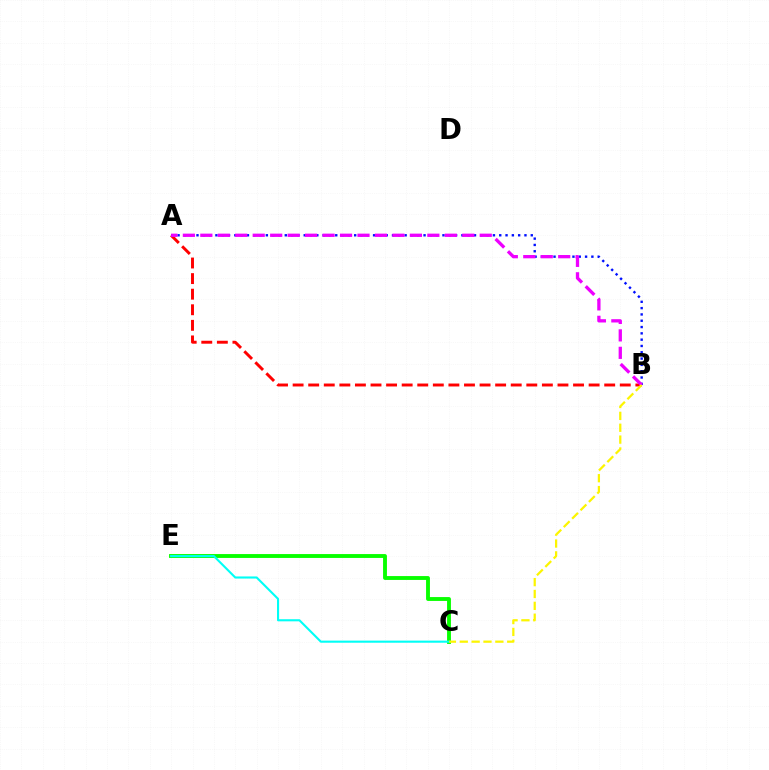{('C', 'E'): [{'color': '#08ff00', 'line_style': 'solid', 'thickness': 2.79}, {'color': '#00fff6', 'line_style': 'solid', 'thickness': 1.52}], ('A', 'B'): [{'color': '#ff0000', 'line_style': 'dashed', 'thickness': 2.12}, {'color': '#0010ff', 'line_style': 'dotted', 'thickness': 1.71}, {'color': '#ee00ff', 'line_style': 'dashed', 'thickness': 2.37}], ('B', 'C'): [{'color': '#fcf500', 'line_style': 'dashed', 'thickness': 1.61}]}